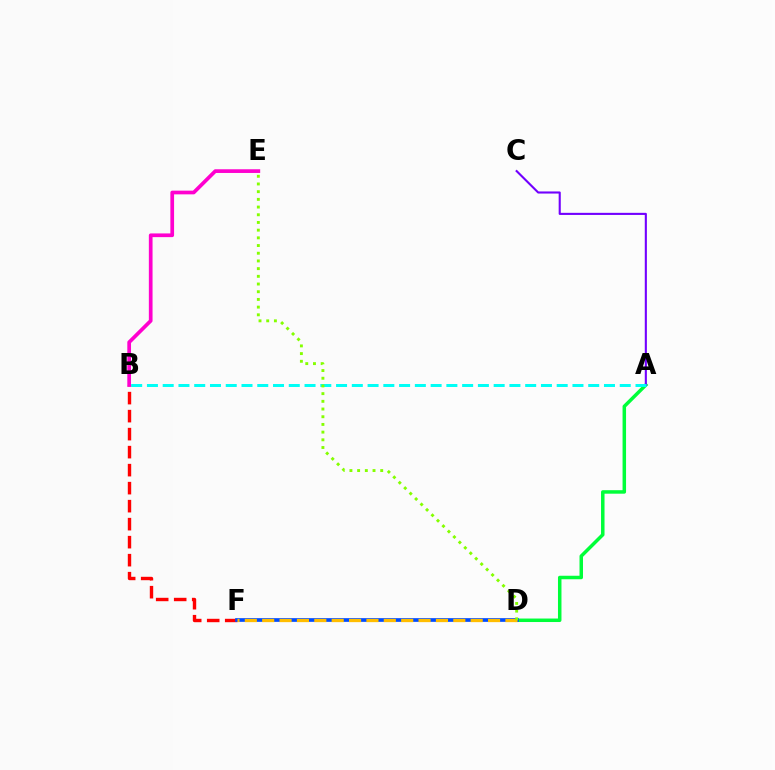{('A', 'D'): [{'color': '#00ff39', 'line_style': 'solid', 'thickness': 2.52}], ('A', 'C'): [{'color': '#7200ff', 'line_style': 'solid', 'thickness': 1.52}], ('A', 'B'): [{'color': '#00fff6', 'line_style': 'dashed', 'thickness': 2.14}], ('B', 'F'): [{'color': '#ff0000', 'line_style': 'dashed', 'thickness': 2.45}], ('B', 'E'): [{'color': '#ff00cf', 'line_style': 'solid', 'thickness': 2.67}], ('D', 'F'): [{'color': '#004bff', 'line_style': 'solid', 'thickness': 2.66}, {'color': '#ffbd00', 'line_style': 'dashed', 'thickness': 2.36}], ('D', 'E'): [{'color': '#84ff00', 'line_style': 'dotted', 'thickness': 2.09}]}